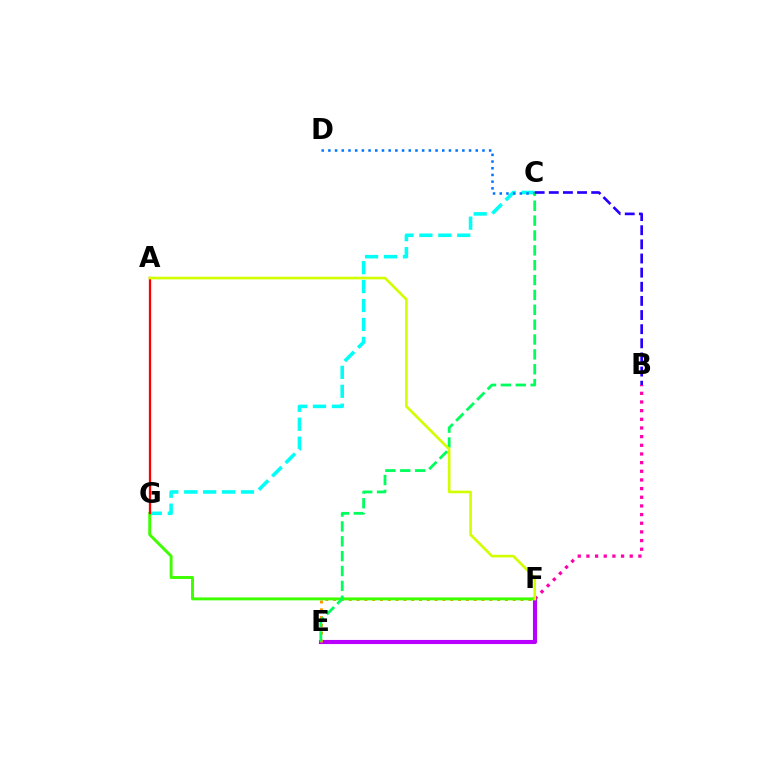{('C', 'G'): [{'color': '#00fff6', 'line_style': 'dashed', 'thickness': 2.57}], ('C', 'D'): [{'color': '#0074ff', 'line_style': 'dotted', 'thickness': 1.82}], ('E', 'F'): [{'color': '#b900ff', 'line_style': 'solid', 'thickness': 2.96}, {'color': '#ff9400', 'line_style': 'dotted', 'thickness': 2.12}], ('F', 'G'): [{'color': '#3dff00', 'line_style': 'solid', 'thickness': 2.1}], ('B', 'F'): [{'color': '#ff00ac', 'line_style': 'dotted', 'thickness': 2.35}], ('C', 'E'): [{'color': '#00ff5c', 'line_style': 'dashed', 'thickness': 2.02}], ('A', 'G'): [{'color': '#ff0000', 'line_style': 'solid', 'thickness': 1.63}], ('A', 'F'): [{'color': '#d1ff00', 'line_style': 'solid', 'thickness': 1.9}], ('B', 'C'): [{'color': '#2500ff', 'line_style': 'dashed', 'thickness': 1.92}]}